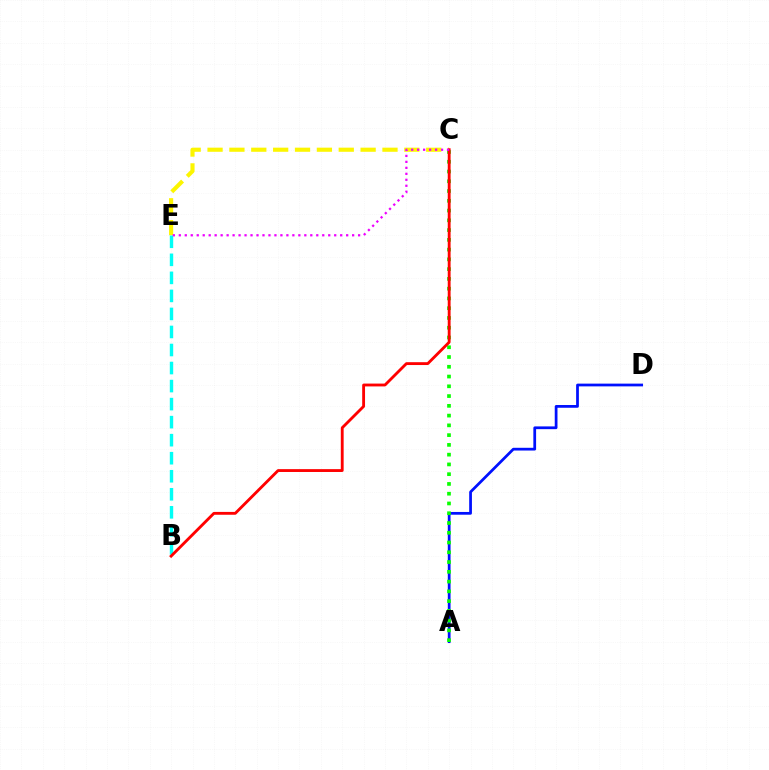{('C', 'E'): [{'color': '#fcf500', 'line_style': 'dashed', 'thickness': 2.97}, {'color': '#ee00ff', 'line_style': 'dotted', 'thickness': 1.62}], ('A', 'D'): [{'color': '#0010ff', 'line_style': 'solid', 'thickness': 1.98}], ('A', 'C'): [{'color': '#08ff00', 'line_style': 'dotted', 'thickness': 2.65}], ('B', 'E'): [{'color': '#00fff6', 'line_style': 'dashed', 'thickness': 2.45}], ('B', 'C'): [{'color': '#ff0000', 'line_style': 'solid', 'thickness': 2.05}]}